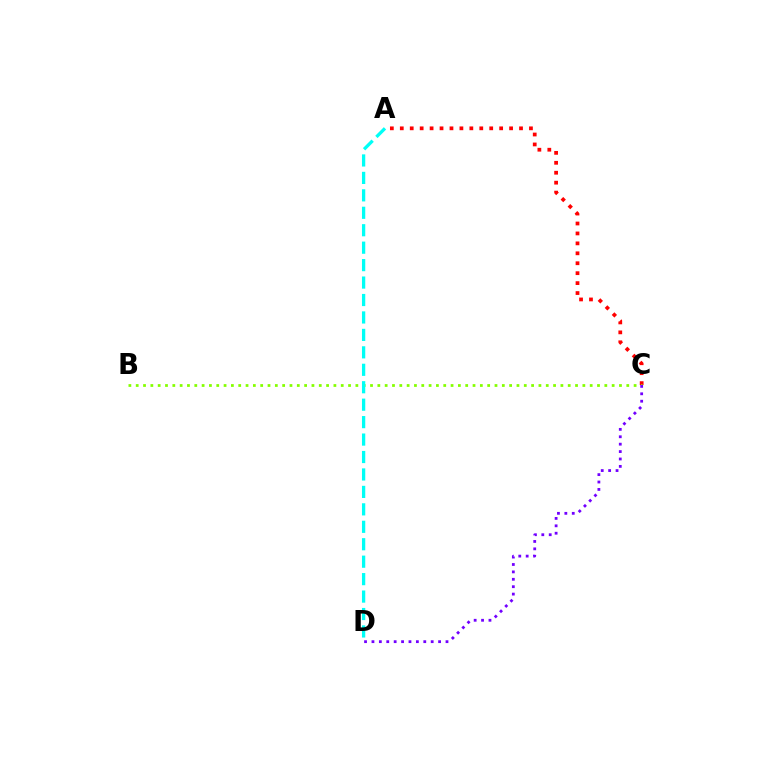{('A', 'C'): [{'color': '#ff0000', 'line_style': 'dotted', 'thickness': 2.7}], ('B', 'C'): [{'color': '#84ff00', 'line_style': 'dotted', 'thickness': 1.99}], ('A', 'D'): [{'color': '#00fff6', 'line_style': 'dashed', 'thickness': 2.37}], ('C', 'D'): [{'color': '#7200ff', 'line_style': 'dotted', 'thickness': 2.01}]}